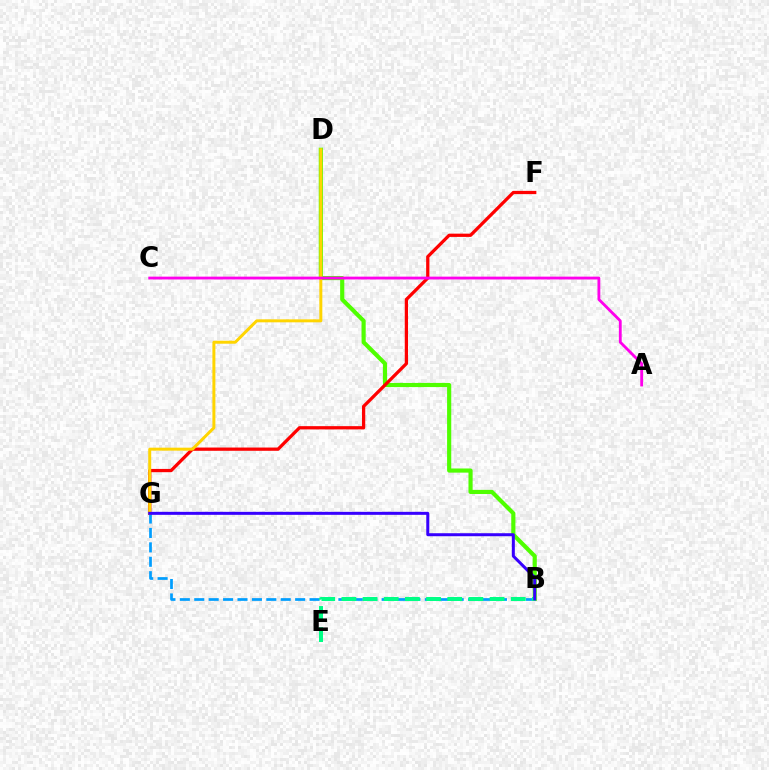{('B', 'D'): [{'color': '#4fff00', 'line_style': 'solid', 'thickness': 2.99}], ('B', 'G'): [{'color': '#009eff', 'line_style': 'dashed', 'thickness': 1.96}, {'color': '#3700ff', 'line_style': 'solid', 'thickness': 2.16}], ('B', 'E'): [{'color': '#00ff86', 'line_style': 'dashed', 'thickness': 2.88}], ('F', 'G'): [{'color': '#ff0000', 'line_style': 'solid', 'thickness': 2.34}], ('D', 'G'): [{'color': '#ffd500', 'line_style': 'solid', 'thickness': 2.15}], ('A', 'C'): [{'color': '#ff00ed', 'line_style': 'solid', 'thickness': 2.03}]}